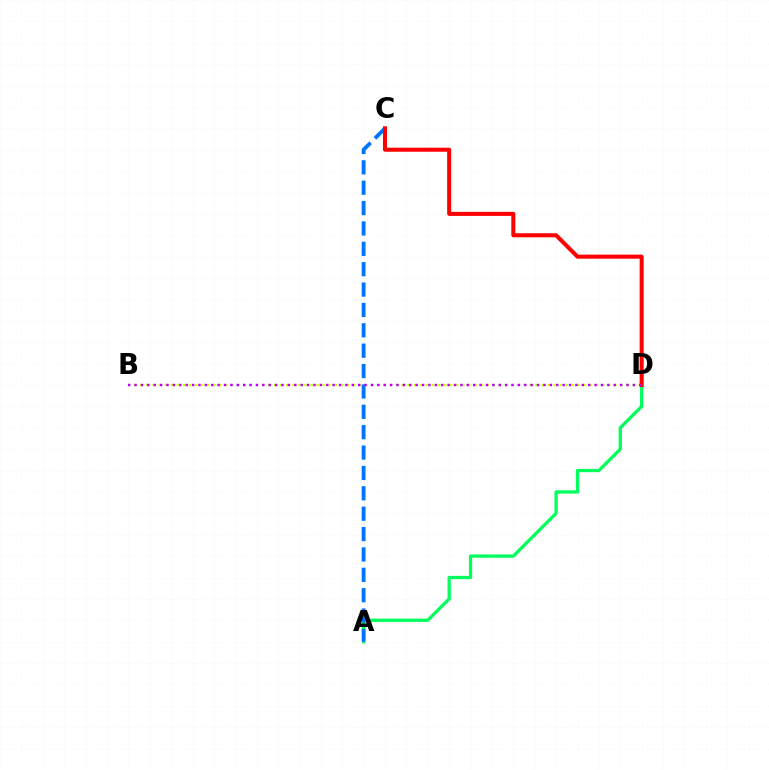{('A', 'D'): [{'color': '#00ff5c', 'line_style': 'solid', 'thickness': 2.36}], ('A', 'C'): [{'color': '#0074ff', 'line_style': 'dashed', 'thickness': 2.77}], ('B', 'D'): [{'color': '#d1ff00', 'line_style': 'dotted', 'thickness': 1.65}, {'color': '#b900ff', 'line_style': 'dotted', 'thickness': 1.74}], ('C', 'D'): [{'color': '#ff0000', 'line_style': 'solid', 'thickness': 2.91}]}